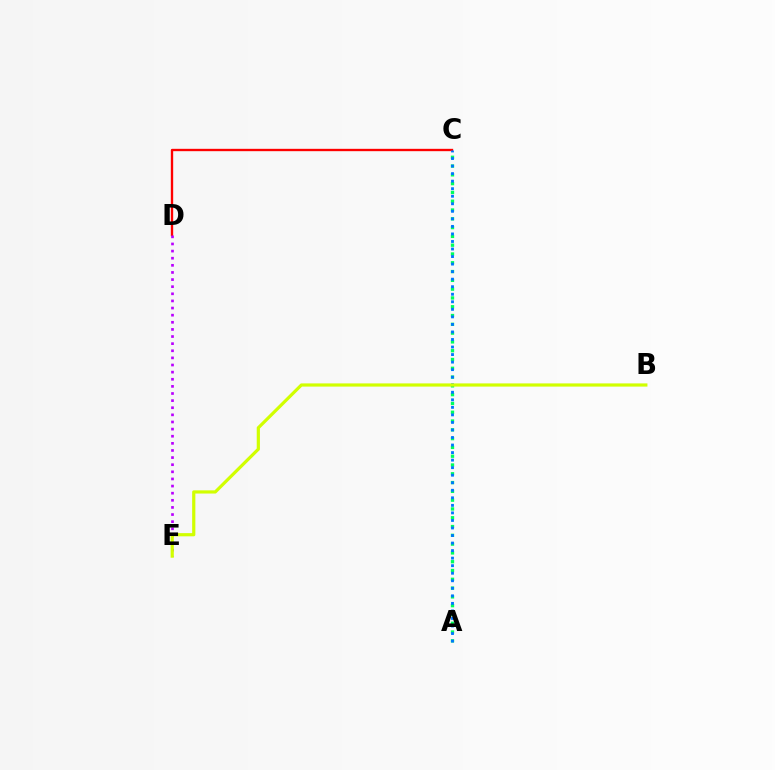{('A', 'C'): [{'color': '#00ff5c', 'line_style': 'dotted', 'thickness': 2.39}, {'color': '#0074ff', 'line_style': 'dotted', 'thickness': 2.05}], ('C', 'D'): [{'color': '#ff0000', 'line_style': 'solid', 'thickness': 1.69}], ('D', 'E'): [{'color': '#b900ff', 'line_style': 'dotted', 'thickness': 1.93}], ('B', 'E'): [{'color': '#d1ff00', 'line_style': 'solid', 'thickness': 2.3}]}